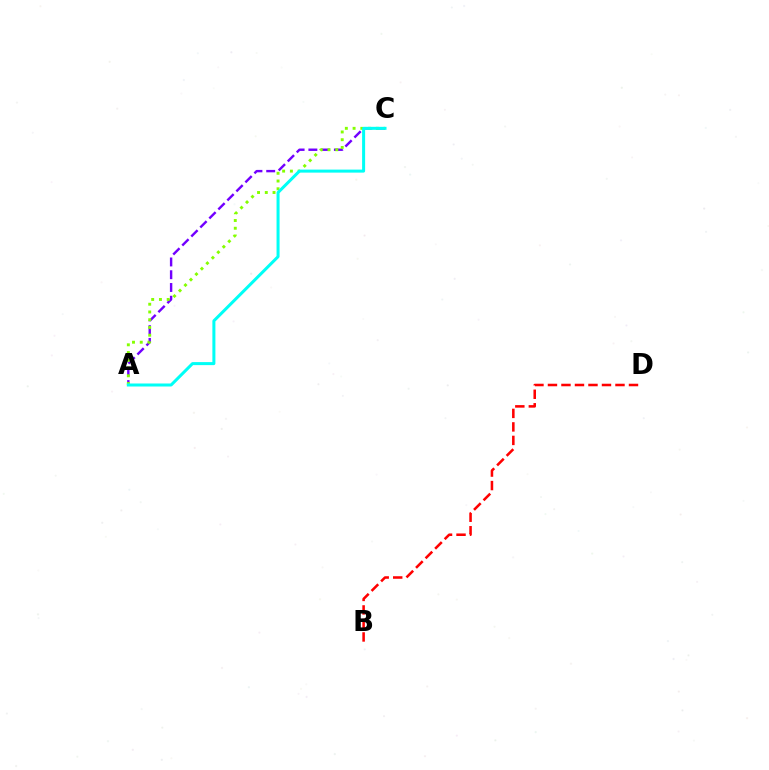{('A', 'C'): [{'color': '#7200ff', 'line_style': 'dashed', 'thickness': 1.73}, {'color': '#84ff00', 'line_style': 'dotted', 'thickness': 2.1}, {'color': '#00fff6', 'line_style': 'solid', 'thickness': 2.17}], ('B', 'D'): [{'color': '#ff0000', 'line_style': 'dashed', 'thickness': 1.83}]}